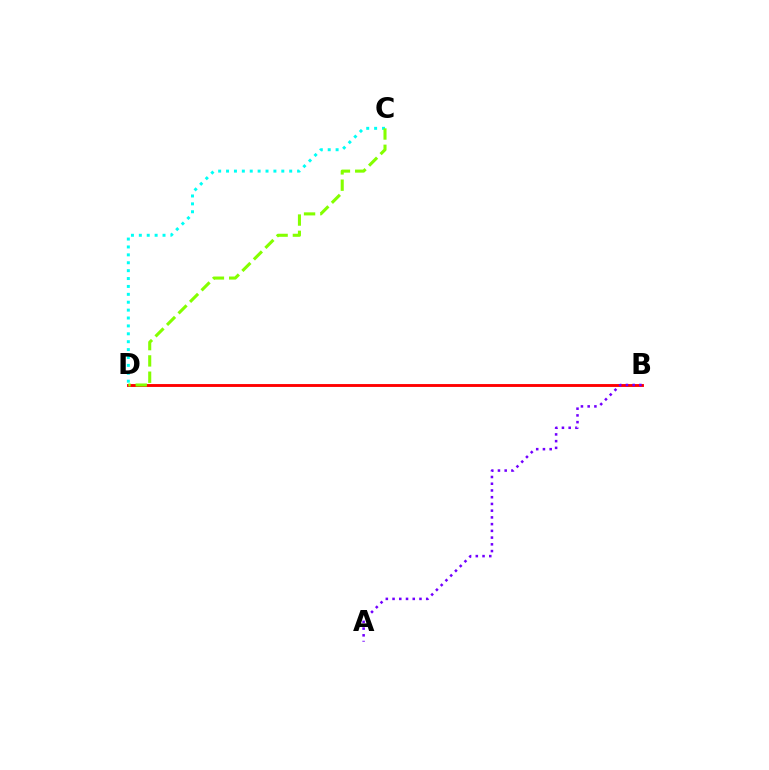{('B', 'D'): [{'color': '#ff0000', 'line_style': 'solid', 'thickness': 2.07}], ('C', 'D'): [{'color': '#00fff6', 'line_style': 'dotted', 'thickness': 2.15}, {'color': '#84ff00', 'line_style': 'dashed', 'thickness': 2.21}], ('A', 'B'): [{'color': '#7200ff', 'line_style': 'dotted', 'thickness': 1.83}]}